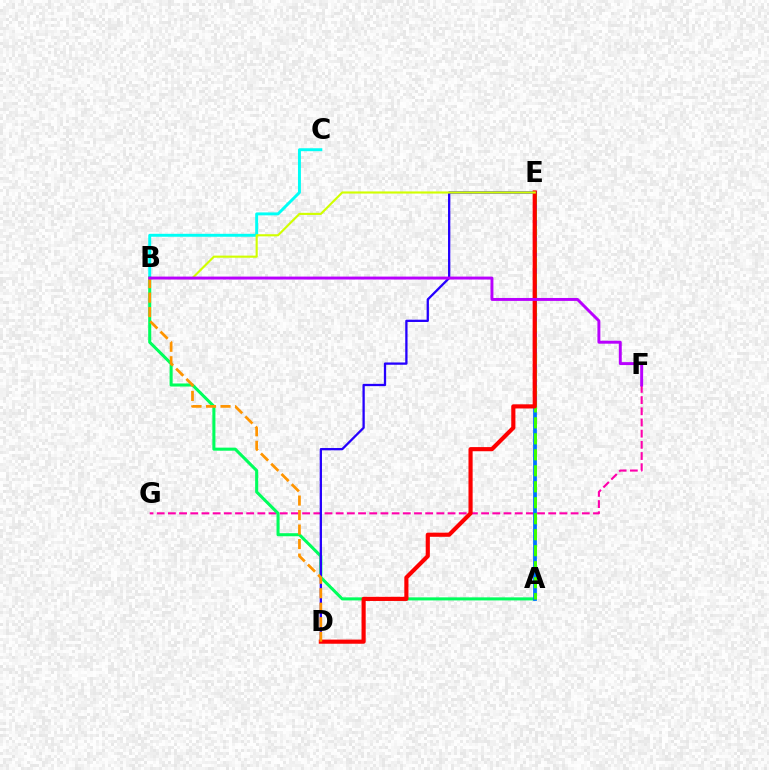{('B', 'C'): [{'color': '#00fff6', 'line_style': 'solid', 'thickness': 2.12}], ('F', 'G'): [{'color': '#ff00ac', 'line_style': 'dashed', 'thickness': 1.52}], ('A', 'B'): [{'color': '#00ff5c', 'line_style': 'solid', 'thickness': 2.2}], ('A', 'E'): [{'color': '#0074ff', 'line_style': 'solid', 'thickness': 2.72}, {'color': '#3dff00', 'line_style': 'dashed', 'thickness': 2.17}], ('D', 'E'): [{'color': '#2500ff', 'line_style': 'solid', 'thickness': 1.65}, {'color': '#ff0000', 'line_style': 'solid', 'thickness': 2.98}], ('B', 'E'): [{'color': '#d1ff00', 'line_style': 'solid', 'thickness': 1.54}], ('B', 'D'): [{'color': '#ff9400', 'line_style': 'dashed', 'thickness': 1.97}], ('B', 'F'): [{'color': '#b900ff', 'line_style': 'solid', 'thickness': 2.11}]}